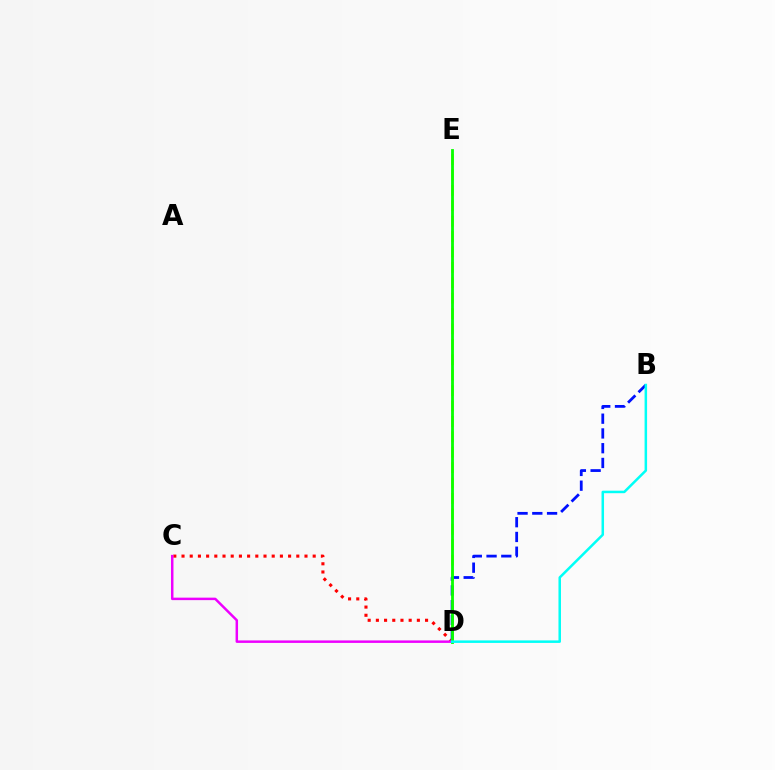{('C', 'D'): [{'color': '#ff0000', 'line_style': 'dotted', 'thickness': 2.23}, {'color': '#ee00ff', 'line_style': 'solid', 'thickness': 1.79}], ('D', 'E'): [{'color': '#fcf500', 'line_style': 'dashed', 'thickness': 2.09}, {'color': '#08ff00', 'line_style': 'solid', 'thickness': 2.02}], ('B', 'D'): [{'color': '#0010ff', 'line_style': 'dashed', 'thickness': 2.0}, {'color': '#00fff6', 'line_style': 'solid', 'thickness': 1.81}]}